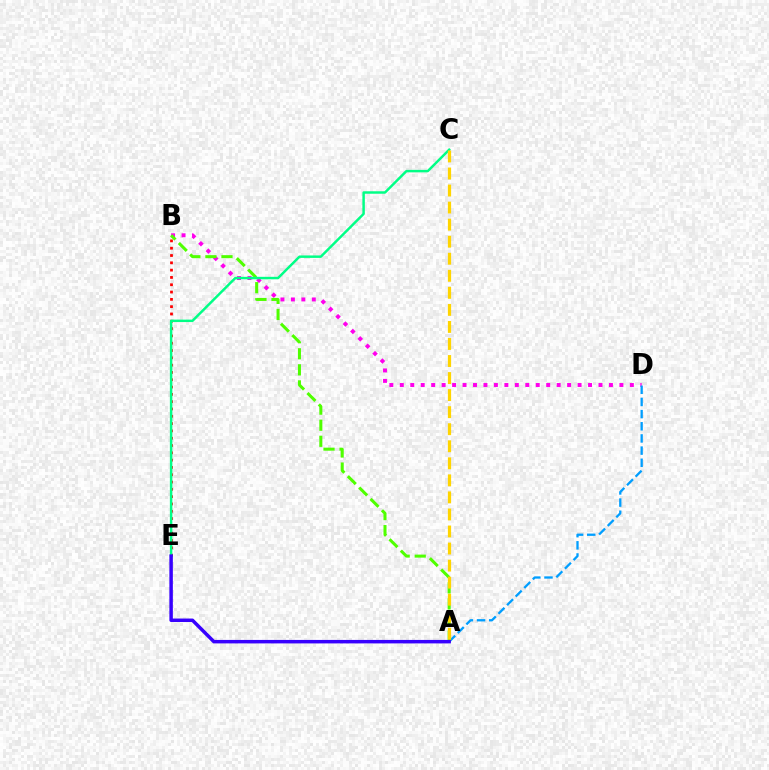{('B', 'D'): [{'color': '#ff00ed', 'line_style': 'dotted', 'thickness': 2.84}], ('A', 'D'): [{'color': '#009eff', 'line_style': 'dashed', 'thickness': 1.65}], ('B', 'E'): [{'color': '#ff0000', 'line_style': 'dotted', 'thickness': 1.99}], ('A', 'B'): [{'color': '#4fff00', 'line_style': 'dashed', 'thickness': 2.18}], ('C', 'E'): [{'color': '#00ff86', 'line_style': 'solid', 'thickness': 1.77}], ('A', 'C'): [{'color': '#ffd500', 'line_style': 'dashed', 'thickness': 2.32}], ('A', 'E'): [{'color': '#3700ff', 'line_style': 'solid', 'thickness': 2.51}]}